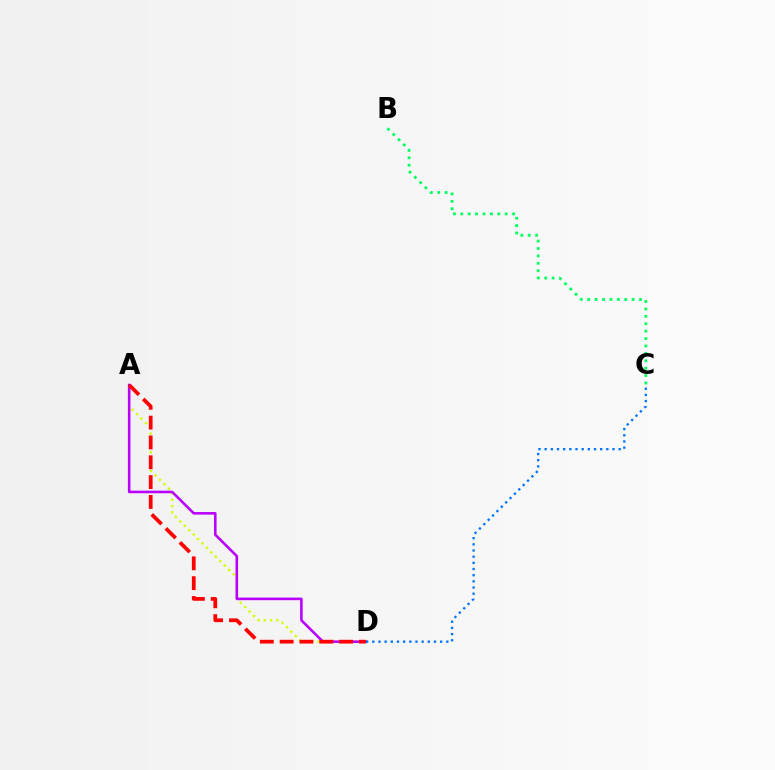{('B', 'C'): [{'color': '#00ff5c', 'line_style': 'dotted', 'thickness': 2.01}], ('A', 'D'): [{'color': '#d1ff00', 'line_style': 'dotted', 'thickness': 1.7}, {'color': '#b900ff', 'line_style': 'solid', 'thickness': 1.86}, {'color': '#ff0000', 'line_style': 'dashed', 'thickness': 2.69}], ('C', 'D'): [{'color': '#0074ff', 'line_style': 'dotted', 'thickness': 1.68}]}